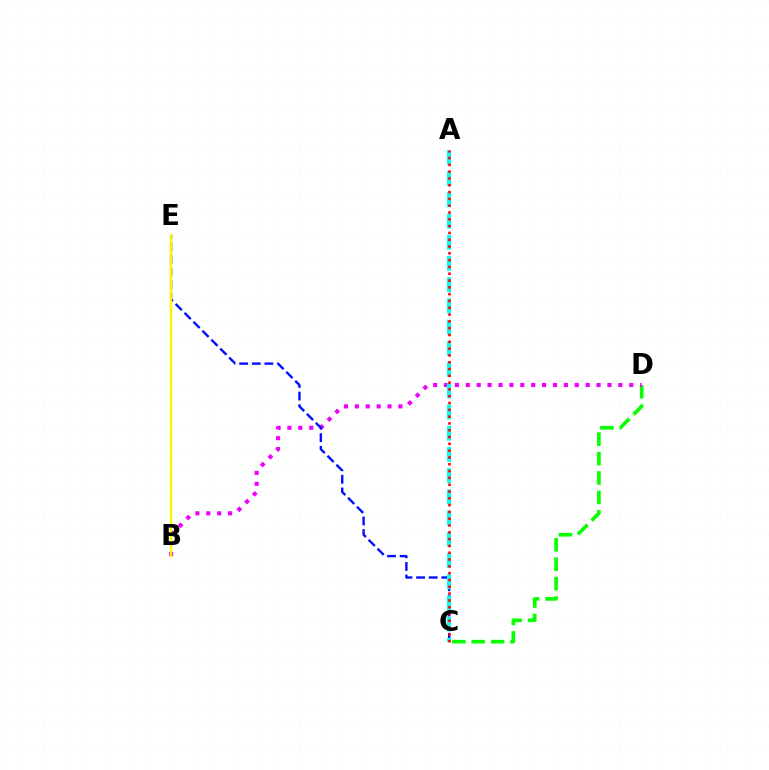{('C', 'D'): [{'color': '#08ff00', 'line_style': 'dashed', 'thickness': 2.64}], ('B', 'D'): [{'color': '#ee00ff', 'line_style': 'dotted', 'thickness': 2.96}], ('C', 'E'): [{'color': '#0010ff', 'line_style': 'dashed', 'thickness': 1.71}], ('B', 'E'): [{'color': '#fcf500', 'line_style': 'solid', 'thickness': 1.75}], ('A', 'C'): [{'color': '#00fff6', 'line_style': 'dashed', 'thickness': 2.88}, {'color': '#ff0000', 'line_style': 'dotted', 'thickness': 1.85}]}